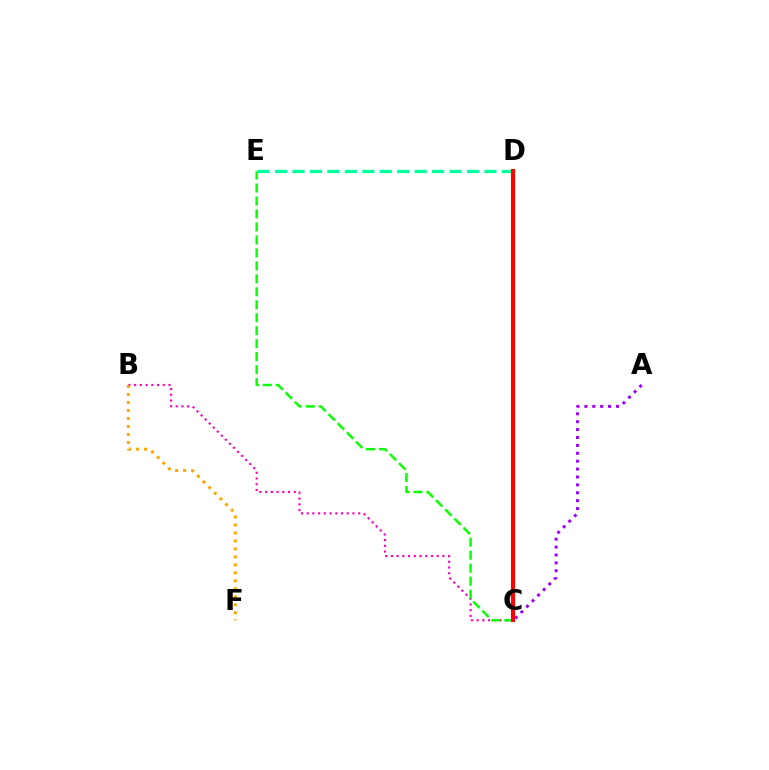{('B', 'C'): [{'color': '#ff00bd', 'line_style': 'dotted', 'thickness': 1.56}], ('C', 'D'): [{'color': '#b3ff00', 'line_style': 'dotted', 'thickness': 2.88}, {'color': '#0010ff', 'line_style': 'dotted', 'thickness': 2.73}, {'color': '#00b5ff', 'line_style': 'dotted', 'thickness': 2.04}, {'color': '#ff0000', 'line_style': 'solid', 'thickness': 2.94}], ('C', 'E'): [{'color': '#08ff00', 'line_style': 'dashed', 'thickness': 1.76}], ('A', 'C'): [{'color': '#9b00ff', 'line_style': 'dotted', 'thickness': 2.15}], ('D', 'E'): [{'color': '#00ff9d', 'line_style': 'dashed', 'thickness': 2.37}], ('B', 'F'): [{'color': '#ffa500', 'line_style': 'dotted', 'thickness': 2.17}]}